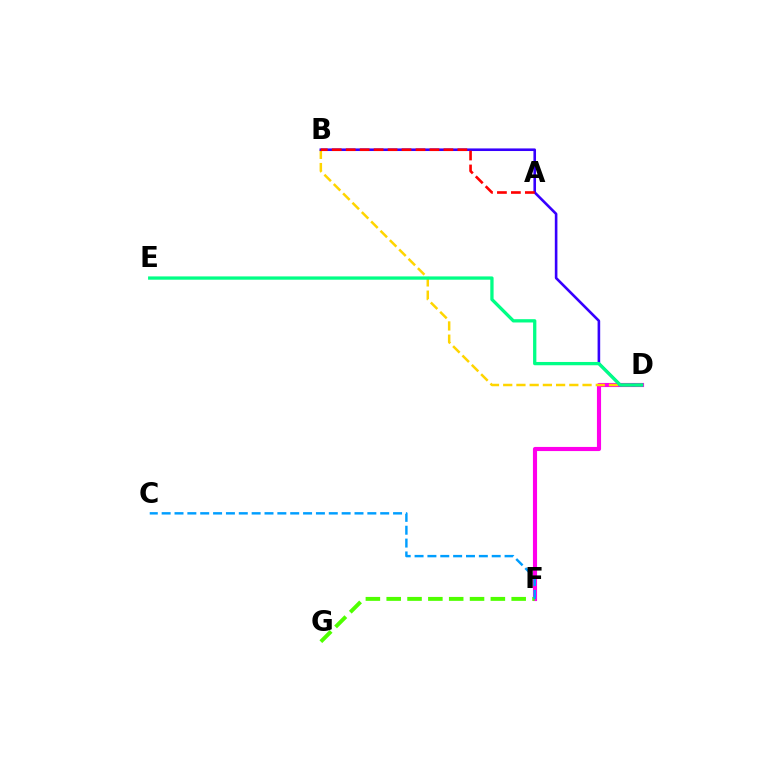{('D', 'F'): [{'color': '#ff00ed', 'line_style': 'solid', 'thickness': 2.97}], ('B', 'D'): [{'color': '#ffd500', 'line_style': 'dashed', 'thickness': 1.8}, {'color': '#3700ff', 'line_style': 'solid', 'thickness': 1.88}], ('F', 'G'): [{'color': '#4fff00', 'line_style': 'dashed', 'thickness': 2.83}], ('D', 'E'): [{'color': '#00ff86', 'line_style': 'solid', 'thickness': 2.37}], ('A', 'B'): [{'color': '#ff0000', 'line_style': 'dashed', 'thickness': 1.9}], ('C', 'F'): [{'color': '#009eff', 'line_style': 'dashed', 'thickness': 1.75}]}